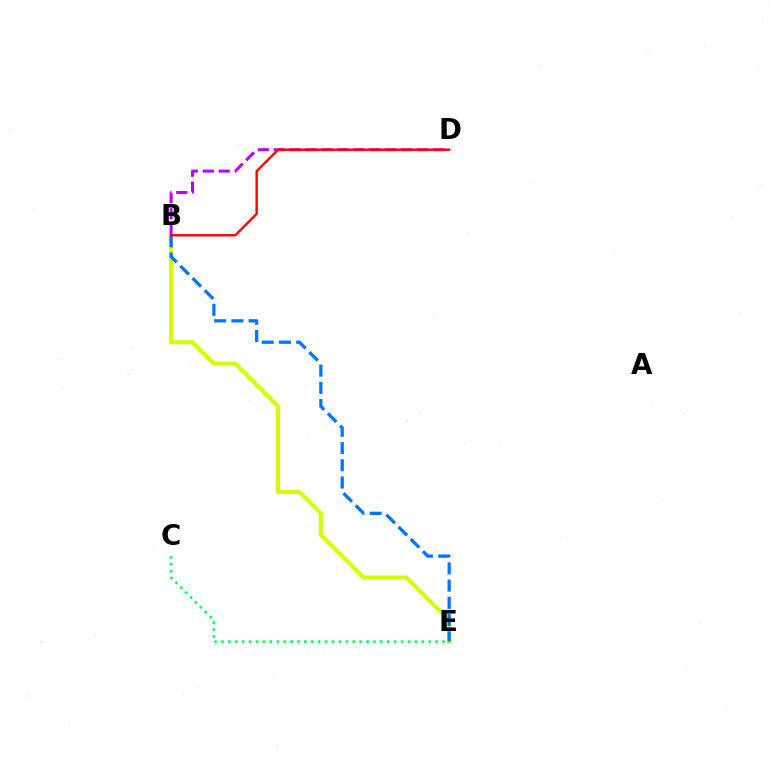{('B', 'E'): [{'color': '#d1ff00', 'line_style': 'solid', 'thickness': 2.92}, {'color': '#0074ff', 'line_style': 'dashed', 'thickness': 2.34}], ('B', 'D'): [{'color': '#b900ff', 'line_style': 'dashed', 'thickness': 2.17}, {'color': '#ff0000', 'line_style': 'solid', 'thickness': 1.72}], ('C', 'E'): [{'color': '#00ff5c', 'line_style': 'dotted', 'thickness': 1.88}]}